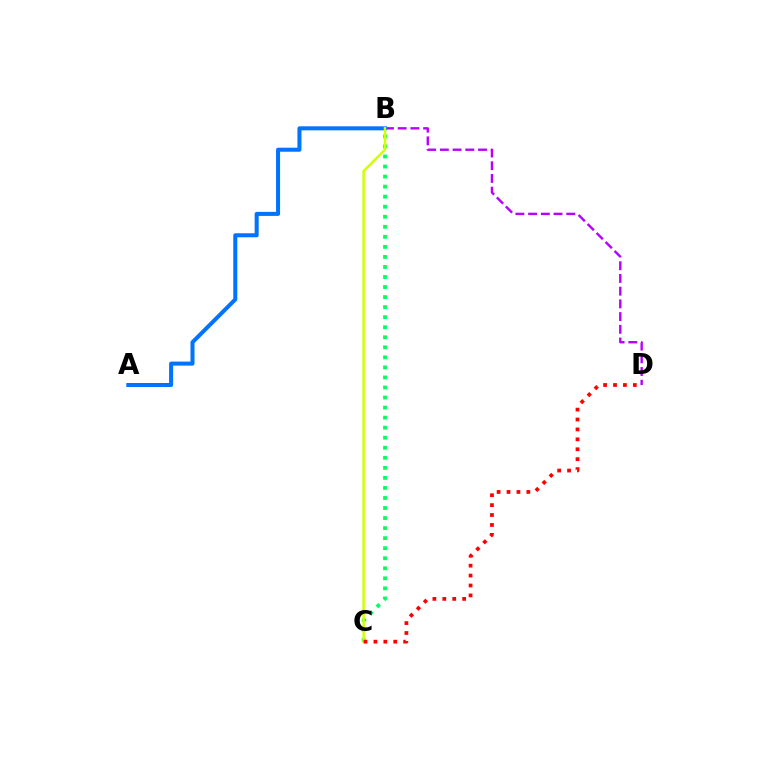{('B', 'D'): [{'color': '#b900ff', 'line_style': 'dashed', 'thickness': 1.73}], ('A', 'B'): [{'color': '#0074ff', 'line_style': 'solid', 'thickness': 2.9}], ('B', 'C'): [{'color': '#00ff5c', 'line_style': 'dotted', 'thickness': 2.73}, {'color': '#d1ff00', 'line_style': 'solid', 'thickness': 1.79}], ('C', 'D'): [{'color': '#ff0000', 'line_style': 'dotted', 'thickness': 2.69}]}